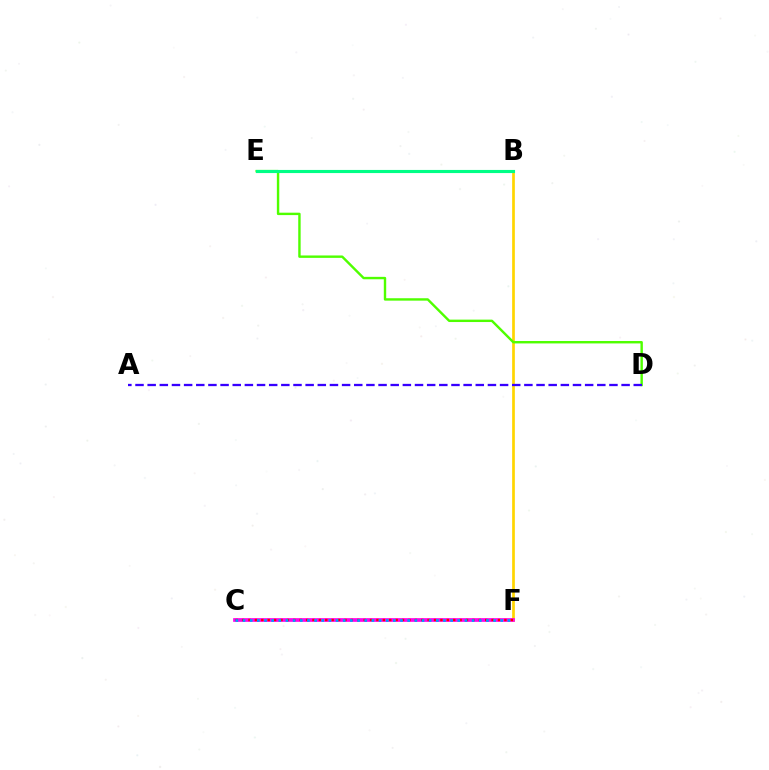{('B', 'F'): [{'color': '#ffd500', 'line_style': 'solid', 'thickness': 1.95}], ('C', 'F'): [{'color': '#ff00ed', 'line_style': 'solid', 'thickness': 2.66}, {'color': '#ff0000', 'line_style': 'dotted', 'thickness': 1.74}, {'color': '#009eff', 'line_style': 'dotted', 'thickness': 1.95}], ('D', 'E'): [{'color': '#4fff00', 'line_style': 'solid', 'thickness': 1.74}], ('A', 'D'): [{'color': '#3700ff', 'line_style': 'dashed', 'thickness': 1.65}], ('B', 'E'): [{'color': '#00ff86', 'line_style': 'solid', 'thickness': 2.25}]}